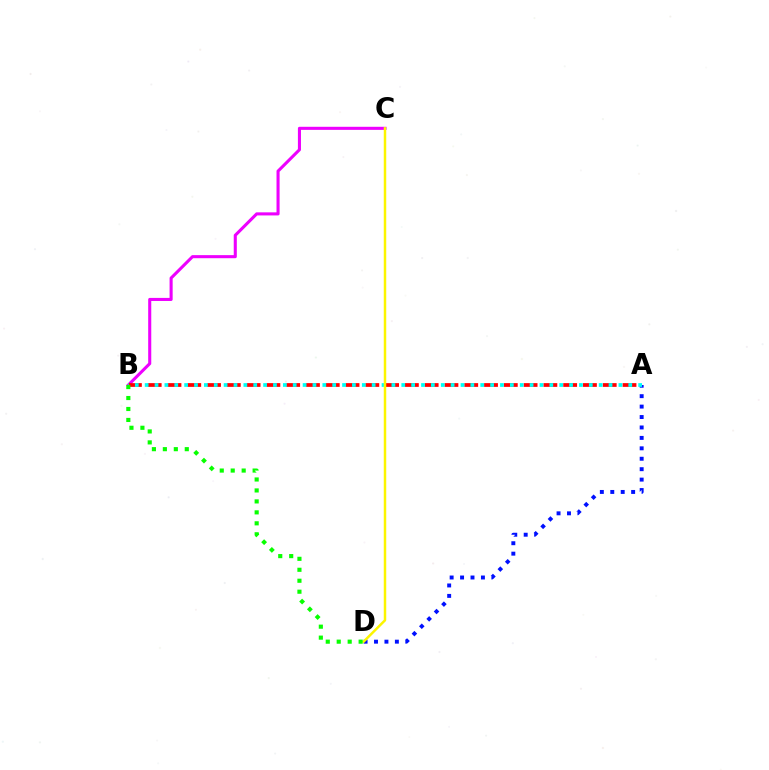{('B', 'C'): [{'color': '#ee00ff', 'line_style': 'solid', 'thickness': 2.22}], ('A', 'D'): [{'color': '#0010ff', 'line_style': 'dotted', 'thickness': 2.83}], ('A', 'B'): [{'color': '#ff0000', 'line_style': 'dashed', 'thickness': 2.69}, {'color': '#00fff6', 'line_style': 'dotted', 'thickness': 2.68}], ('C', 'D'): [{'color': '#fcf500', 'line_style': 'solid', 'thickness': 1.78}], ('B', 'D'): [{'color': '#08ff00', 'line_style': 'dotted', 'thickness': 2.98}]}